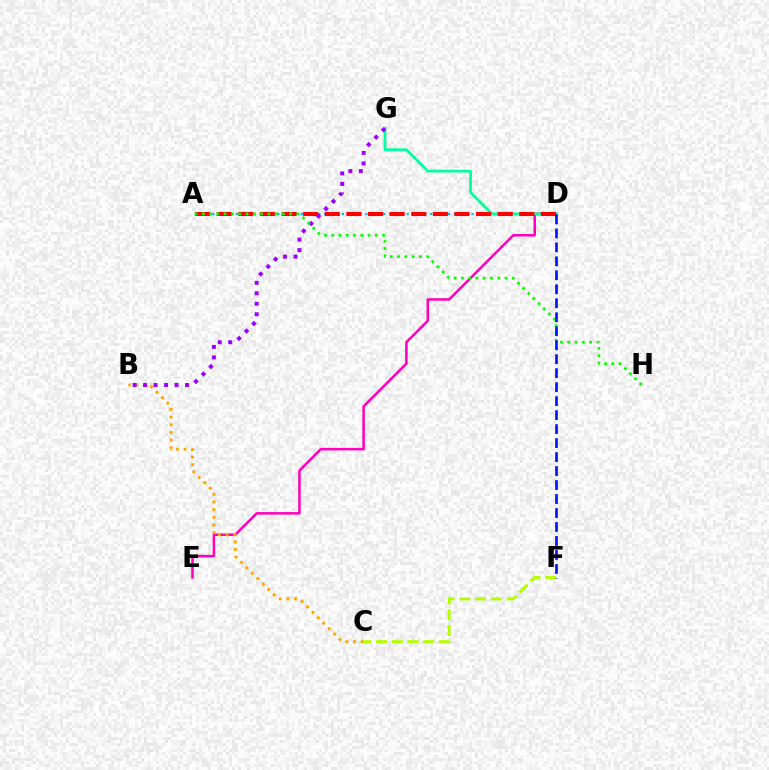{('A', 'D'): [{'color': '#00b5ff', 'line_style': 'dotted', 'thickness': 1.6}, {'color': '#ff0000', 'line_style': 'dashed', 'thickness': 2.94}], ('D', 'E'): [{'color': '#ff00bd', 'line_style': 'solid', 'thickness': 1.81}], ('D', 'G'): [{'color': '#00ff9d', 'line_style': 'solid', 'thickness': 1.97}], ('C', 'F'): [{'color': '#b3ff00', 'line_style': 'dashed', 'thickness': 2.14}], ('B', 'C'): [{'color': '#ffa500', 'line_style': 'dotted', 'thickness': 2.08}], ('B', 'G'): [{'color': '#9b00ff', 'line_style': 'dotted', 'thickness': 2.85}], ('A', 'H'): [{'color': '#08ff00', 'line_style': 'dotted', 'thickness': 1.98}], ('D', 'F'): [{'color': '#0010ff', 'line_style': 'dashed', 'thickness': 1.9}]}